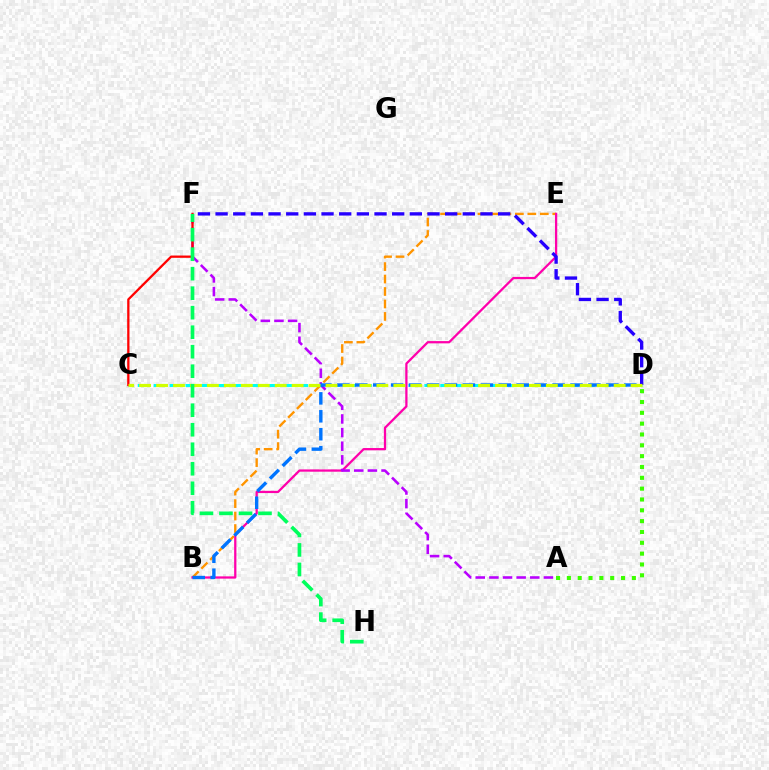{('B', 'E'): [{'color': '#ff9400', 'line_style': 'dashed', 'thickness': 1.69}, {'color': '#ff00ac', 'line_style': 'solid', 'thickness': 1.63}], ('C', 'D'): [{'color': '#00fff6', 'line_style': 'dashed', 'thickness': 2.16}, {'color': '#d1ff00', 'line_style': 'dashed', 'thickness': 2.3}], ('A', 'F'): [{'color': '#b900ff', 'line_style': 'dashed', 'thickness': 1.85}], ('D', 'F'): [{'color': '#2500ff', 'line_style': 'dashed', 'thickness': 2.4}], ('C', 'F'): [{'color': '#ff0000', 'line_style': 'solid', 'thickness': 1.64}], ('B', 'D'): [{'color': '#0074ff', 'line_style': 'dashed', 'thickness': 2.44}], ('F', 'H'): [{'color': '#00ff5c', 'line_style': 'dashed', 'thickness': 2.65}], ('A', 'D'): [{'color': '#3dff00', 'line_style': 'dotted', 'thickness': 2.94}]}